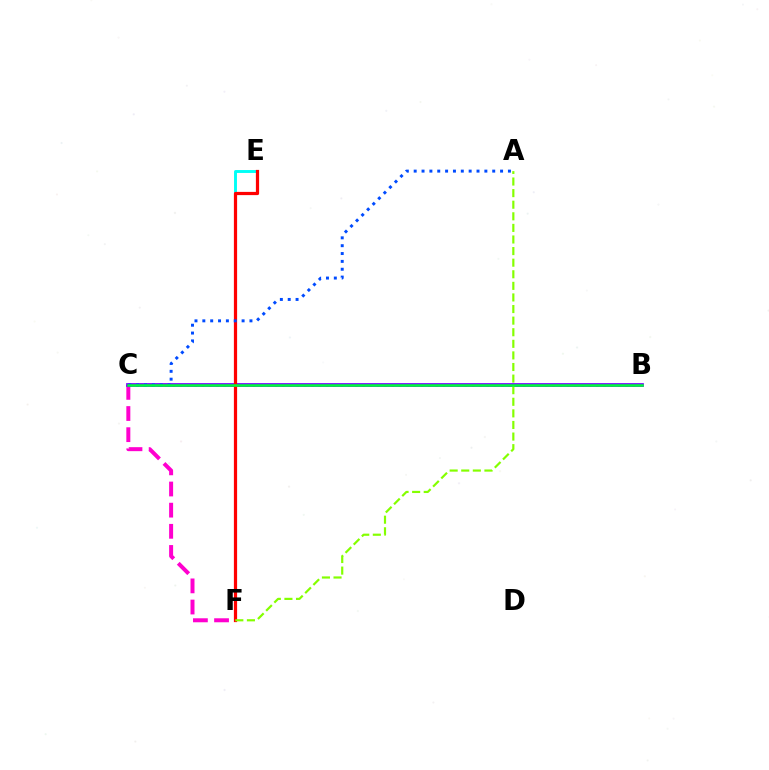{('E', 'F'): [{'color': '#00fff6', 'line_style': 'solid', 'thickness': 2.1}, {'color': '#ff0000', 'line_style': 'solid', 'thickness': 2.32}], ('B', 'C'): [{'color': '#ffbd00', 'line_style': 'dotted', 'thickness': 1.98}, {'color': '#7200ff', 'line_style': 'solid', 'thickness': 2.69}, {'color': '#00ff39', 'line_style': 'solid', 'thickness': 1.8}], ('C', 'F'): [{'color': '#ff00cf', 'line_style': 'dashed', 'thickness': 2.87}], ('A', 'F'): [{'color': '#84ff00', 'line_style': 'dashed', 'thickness': 1.57}], ('A', 'C'): [{'color': '#004bff', 'line_style': 'dotted', 'thickness': 2.13}]}